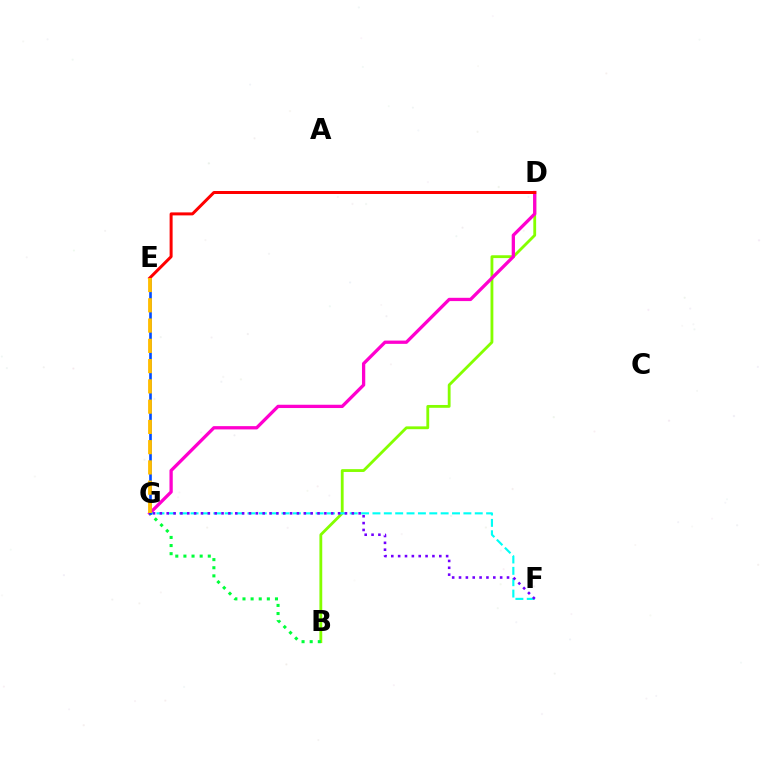{('B', 'D'): [{'color': '#84ff00', 'line_style': 'solid', 'thickness': 2.03}], ('B', 'G'): [{'color': '#00ff39', 'line_style': 'dotted', 'thickness': 2.21}], ('D', 'G'): [{'color': '#ff00cf', 'line_style': 'solid', 'thickness': 2.36}], ('F', 'G'): [{'color': '#00fff6', 'line_style': 'dashed', 'thickness': 1.54}, {'color': '#7200ff', 'line_style': 'dotted', 'thickness': 1.86}], ('E', 'G'): [{'color': '#004bff', 'line_style': 'solid', 'thickness': 1.9}, {'color': '#ffbd00', 'line_style': 'dashed', 'thickness': 2.75}], ('D', 'E'): [{'color': '#ff0000', 'line_style': 'solid', 'thickness': 2.15}]}